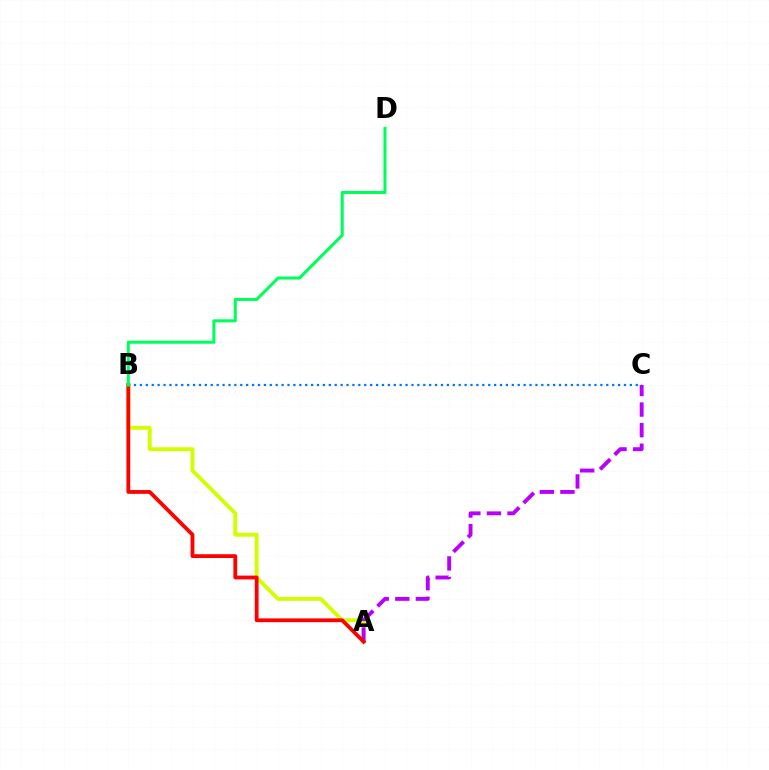{('B', 'C'): [{'color': '#0074ff', 'line_style': 'dotted', 'thickness': 1.6}], ('A', 'B'): [{'color': '#d1ff00', 'line_style': 'solid', 'thickness': 2.79}, {'color': '#ff0000', 'line_style': 'solid', 'thickness': 2.74}], ('A', 'C'): [{'color': '#b900ff', 'line_style': 'dashed', 'thickness': 2.8}], ('B', 'D'): [{'color': '#00ff5c', 'line_style': 'solid', 'thickness': 2.19}]}